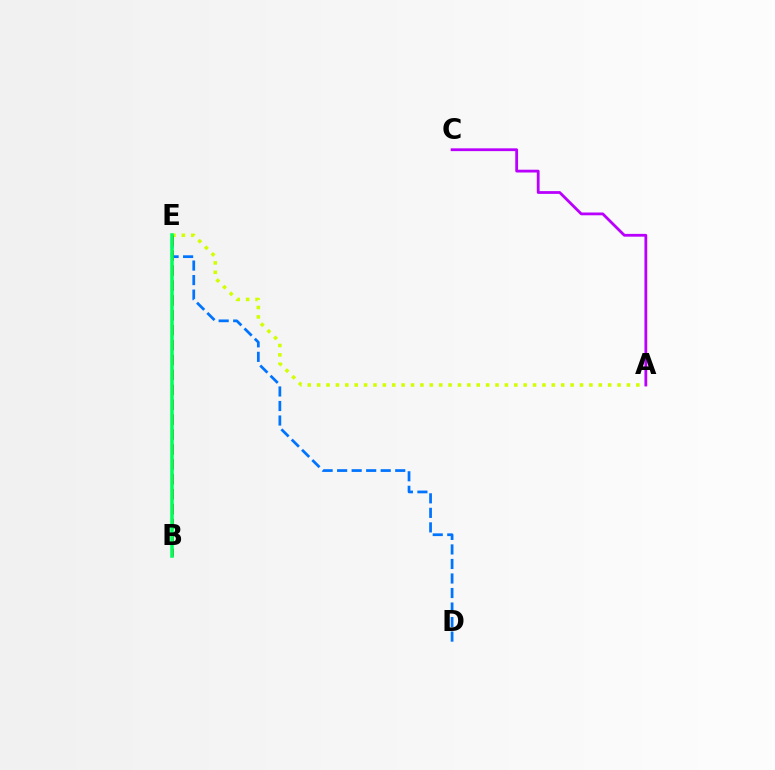{('A', 'E'): [{'color': '#d1ff00', 'line_style': 'dotted', 'thickness': 2.55}], ('A', 'C'): [{'color': '#b900ff', 'line_style': 'solid', 'thickness': 2.01}], ('D', 'E'): [{'color': '#0074ff', 'line_style': 'dashed', 'thickness': 1.97}], ('B', 'E'): [{'color': '#ff0000', 'line_style': 'dashed', 'thickness': 2.03}, {'color': '#00ff5c', 'line_style': 'solid', 'thickness': 2.54}]}